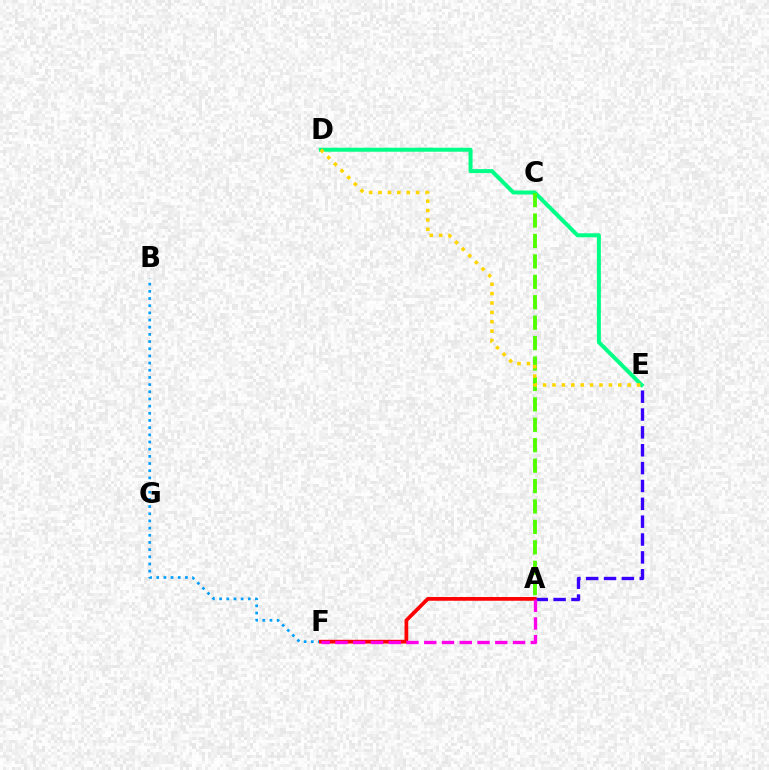{('A', 'E'): [{'color': '#3700ff', 'line_style': 'dashed', 'thickness': 2.43}], ('D', 'E'): [{'color': '#00ff86', 'line_style': 'solid', 'thickness': 2.87}, {'color': '#ffd500', 'line_style': 'dotted', 'thickness': 2.55}], ('B', 'F'): [{'color': '#009eff', 'line_style': 'dotted', 'thickness': 1.95}], ('A', 'C'): [{'color': '#4fff00', 'line_style': 'dashed', 'thickness': 2.77}], ('A', 'F'): [{'color': '#ff0000', 'line_style': 'solid', 'thickness': 2.69}, {'color': '#ff00ed', 'line_style': 'dashed', 'thickness': 2.41}]}